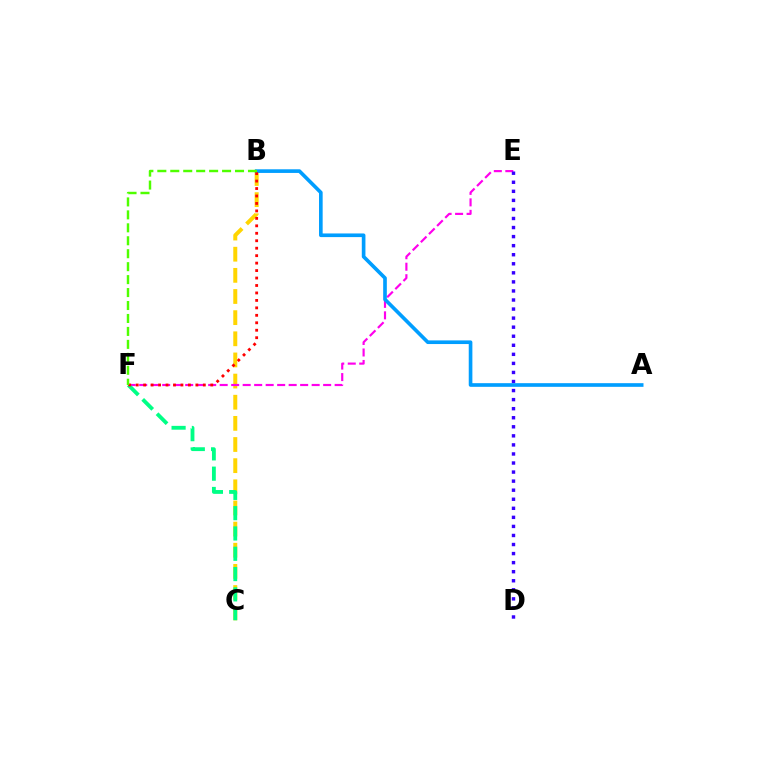{('B', 'C'): [{'color': '#ffd500', 'line_style': 'dashed', 'thickness': 2.87}], ('E', 'F'): [{'color': '#ff00ed', 'line_style': 'dashed', 'thickness': 1.56}], ('D', 'E'): [{'color': '#3700ff', 'line_style': 'dotted', 'thickness': 2.46}], ('C', 'F'): [{'color': '#00ff86', 'line_style': 'dashed', 'thickness': 2.76}], ('A', 'B'): [{'color': '#009eff', 'line_style': 'solid', 'thickness': 2.63}], ('B', 'F'): [{'color': '#ff0000', 'line_style': 'dotted', 'thickness': 2.03}, {'color': '#4fff00', 'line_style': 'dashed', 'thickness': 1.76}]}